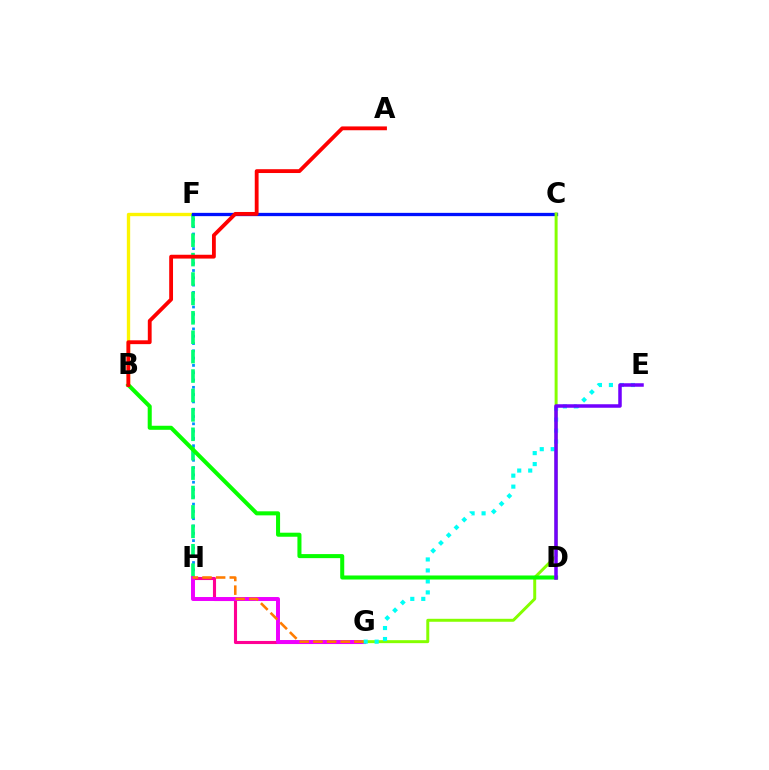{('B', 'F'): [{'color': '#fcf500', 'line_style': 'solid', 'thickness': 2.41}], ('F', 'H'): [{'color': '#008cff', 'line_style': 'dotted', 'thickness': 1.98}, {'color': '#00ff74', 'line_style': 'dashed', 'thickness': 2.64}], ('G', 'H'): [{'color': '#ff0094', 'line_style': 'solid', 'thickness': 2.24}, {'color': '#ee00ff', 'line_style': 'solid', 'thickness': 2.85}, {'color': '#ff7c00', 'line_style': 'dashed', 'thickness': 1.85}], ('C', 'F'): [{'color': '#0010ff', 'line_style': 'solid', 'thickness': 2.37}], ('C', 'G'): [{'color': '#84ff00', 'line_style': 'solid', 'thickness': 2.14}], ('E', 'G'): [{'color': '#00fff6', 'line_style': 'dotted', 'thickness': 2.98}], ('B', 'D'): [{'color': '#08ff00', 'line_style': 'solid', 'thickness': 2.91}], ('A', 'B'): [{'color': '#ff0000', 'line_style': 'solid', 'thickness': 2.75}], ('D', 'E'): [{'color': '#7200ff', 'line_style': 'solid', 'thickness': 2.53}]}